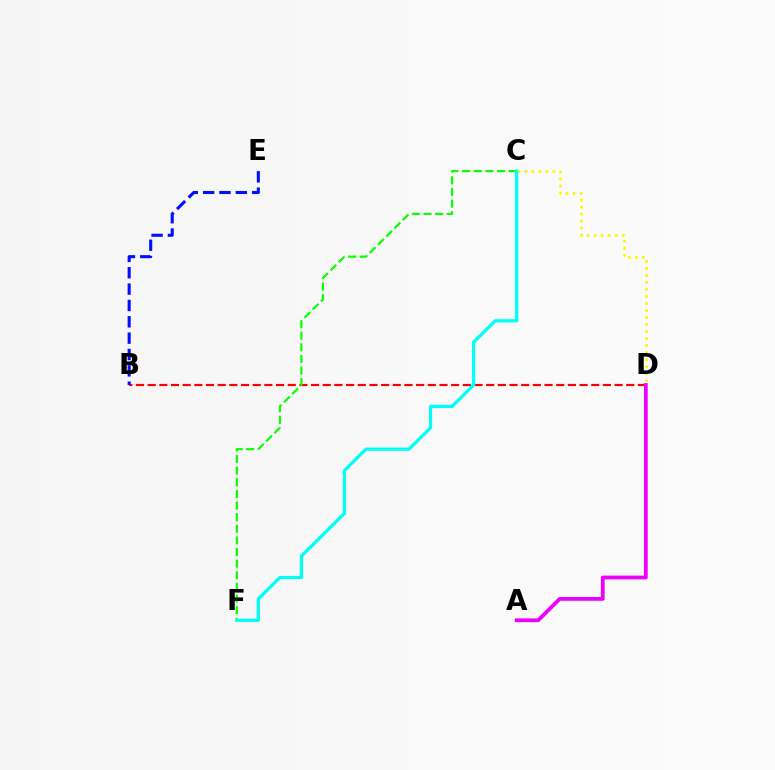{('C', 'D'): [{'color': '#fcf500', 'line_style': 'dotted', 'thickness': 1.91}], ('B', 'D'): [{'color': '#ff0000', 'line_style': 'dashed', 'thickness': 1.59}], ('A', 'D'): [{'color': '#ee00ff', 'line_style': 'solid', 'thickness': 2.71}], ('C', 'F'): [{'color': '#08ff00', 'line_style': 'dashed', 'thickness': 1.58}, {'color': '#00fff6', 'line_style': 'solid', 'thickness': 2.34}], ('B', 'E'): [{'color': '#0010ff', 'line_style': 'dashed', 'thickness': 2.22}]}